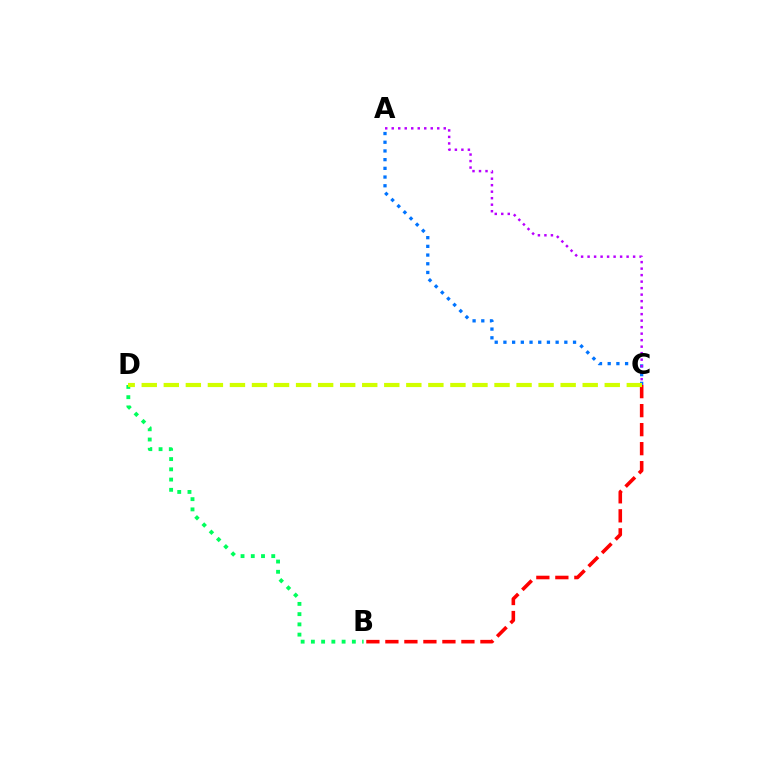{('B', 'D'): [{'color': '#00ff5c', 'line_style': 'dotted', 'thickness': 2.78}], ('B', 'C'): [{'color': '#ff0000', 'line_style': 'dashed', 'thickness': 2.58}], ('A', 'C'): [{'color': '#0074ff', 'line_style': 'dotted', 'thickness': 2.36}, {'color': '#b900ff', 'line_style': 'dotted', 'thickness': 1.77}], ('C', 'D'): [{'color': '#d1ff00', 'line_style': 'dashed', 'thickness': 3.0}]}